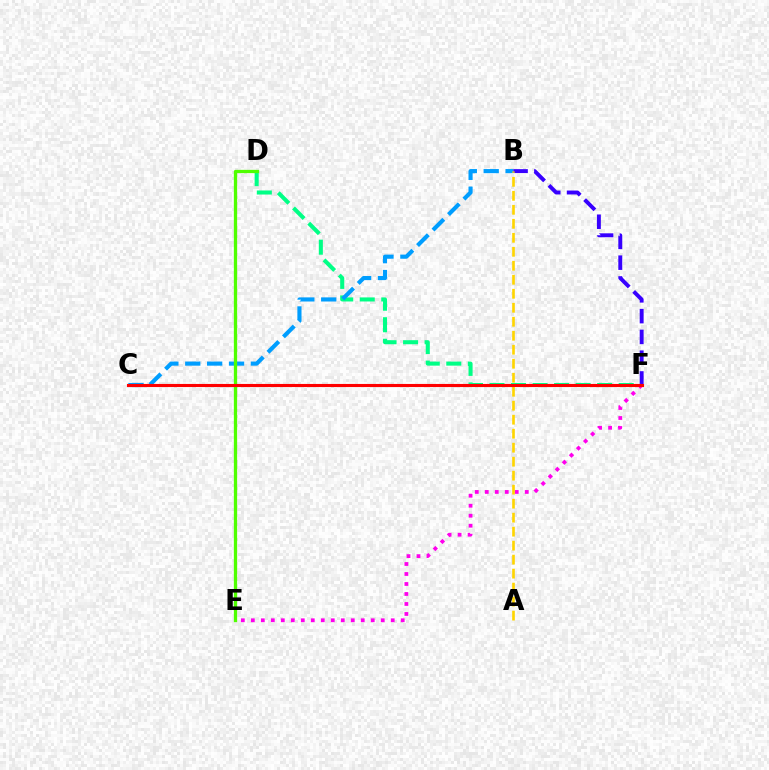{('D', 'F'): [{'color': '#00ff86', 'line_style': 'dashed', 'thickness': 2.93}], ('B', 'C'): [{'color': '#009eff', 'line_style': 'dashed', 'thickness': 2.97}], ('B', 'F'): [{'color': '#3700ff', 'line_style': 'dashed', 'thickness': 2.82}], ('E', 'F'): [{'color': '#ff00ed', 'line_style': 'dotted', 'thickness': 2.71}], ('A', 'B'): [{'color': '#ffd500', 'line_style': 'dashed', 'thickness': 1.9}], ('D', 'E'): [{'color': '#4fff00', 'line_style': 'solid', 'thickness': 2.37}], ('C', 'F'): [{'color': '#ff0000', 'line_style': 'solid', 'thickness': 2.23}]}